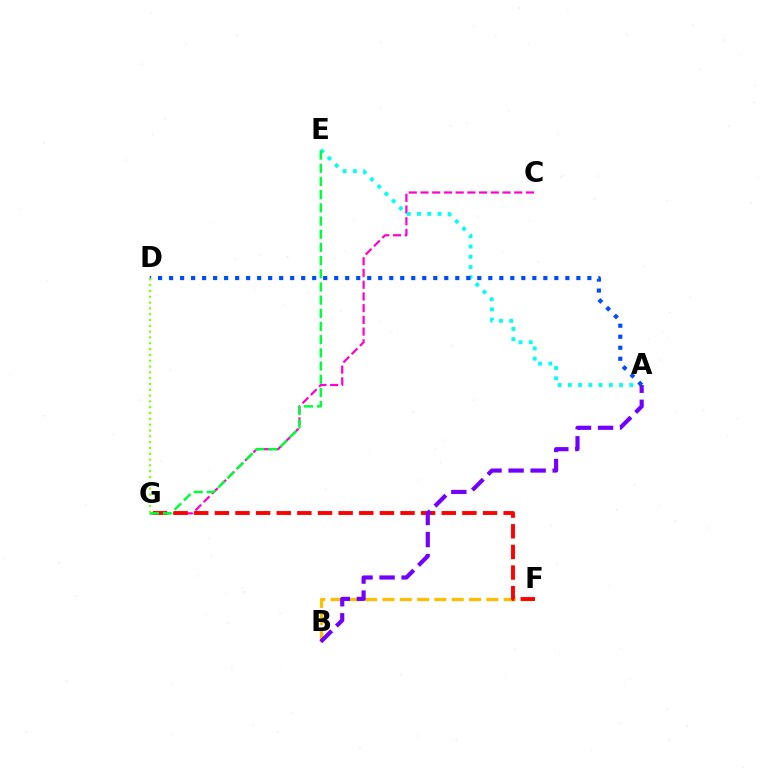{('C', 'G'): [{'color': '#ff00cf', 'line_style': 'dashed', 'thickness': 1.59}], ('B', 'F'): [{'color': '#ffbd00', 'line_style': 'dashed', 'thickness': 2.35}], ('F', 'G'): [{'color': '#ff0000', 'line_style': 'dashed', 'thickness': 2.8}], ('A', 'E'): [{'color': '#00fff6', 'line_style': 'dotted', 'thickness': 2.78}], ('A', 'B'): [{'color': '#7200ff', 'line_style': 'dashed', 'thickness': 2.99}], ('E', 'G'): [{'color': '#00ff39', 'line_style': 'dashed', 'thickness': 1.79}], ('A', 'D'): [{'color': '#004bff', 'line_style': 'dotted', 'thickness': 2.99}], ('D', 'G'): [{'color': '#84ff00', 'line_style': 'dotted', 'thickness': 1.58}]}